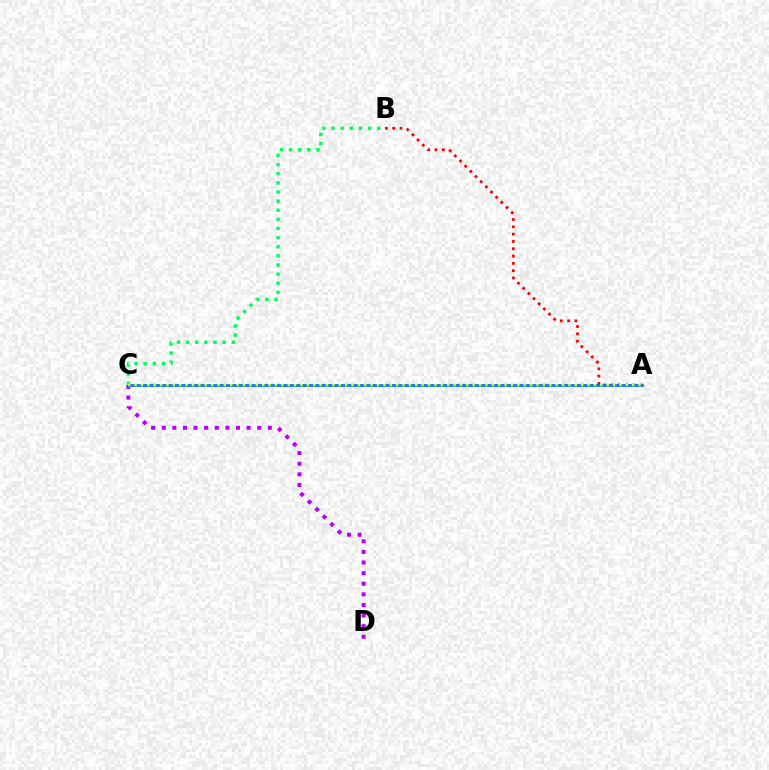{('A', 'B'): [{'color': '#ff0000', 'line_style': 'dotted', 'thickness': 1.98}], ('C', 'D'): [{'color': '#b900ff', 'line_style': 'dotted', 'thickness': 2.88}], ('A', 'C'): [{'color': '#0074ff', 'line_style': 'solid', 'thickness': 1.94}, {'color': '#d1ff00', 'line_style': 'dotted', 'thickness': 1.73}], ('B', 'C'): [{'color': '#00ff5c', 'line_style': 'dotted', 'thickness': 2.48}]}